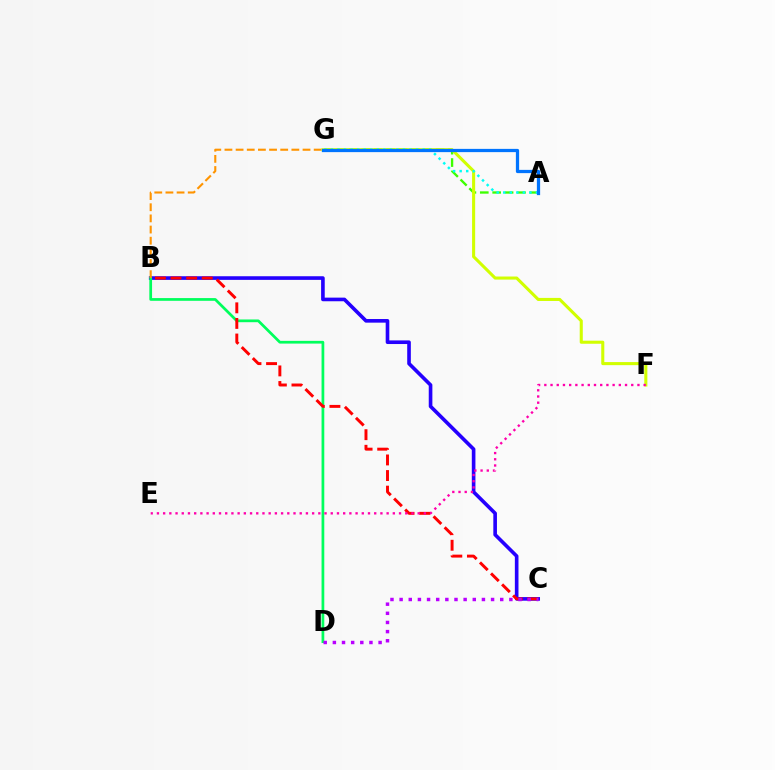{('B', 'C'): [{'color': '#2500ff', 'line_style': 'solid', 'thickness': 2.61}, {'color': '#ff0000', 'line_style': 'dashed', 'thickness': 2.12}], ('A', 'G'): [{'color': '#3dff00', 'line_style': 'dashed', 'thickness': 1.68}, {'color': '#00fff6', 'line_style': 'dotted', 'thickness': 1.78}, {'color': '#0074ff', 'line_style': 'solid', 'thickness': 2.34}], ('B', 'D'): [{'color': '#00ff5c', 'line_style': 'solid', 'thickness': 1.96}], ('B', 'G'): [{'color': '#ff9400', 'line_style': 'dashed', 'thickness': 1.52}], ('F', 'G'): [{'color': '#d1ff00', 'line_style': 'solid', 'thickness': 2.21}], ('E', 'F'): [{'color': '#ff00ac', 'line_style': 'dotted', 'thickness': 1.69}], ('C', 'D'): [{'color': '#b900ff', 'line_style': 'dotted', 'thickness': 2.48}]}